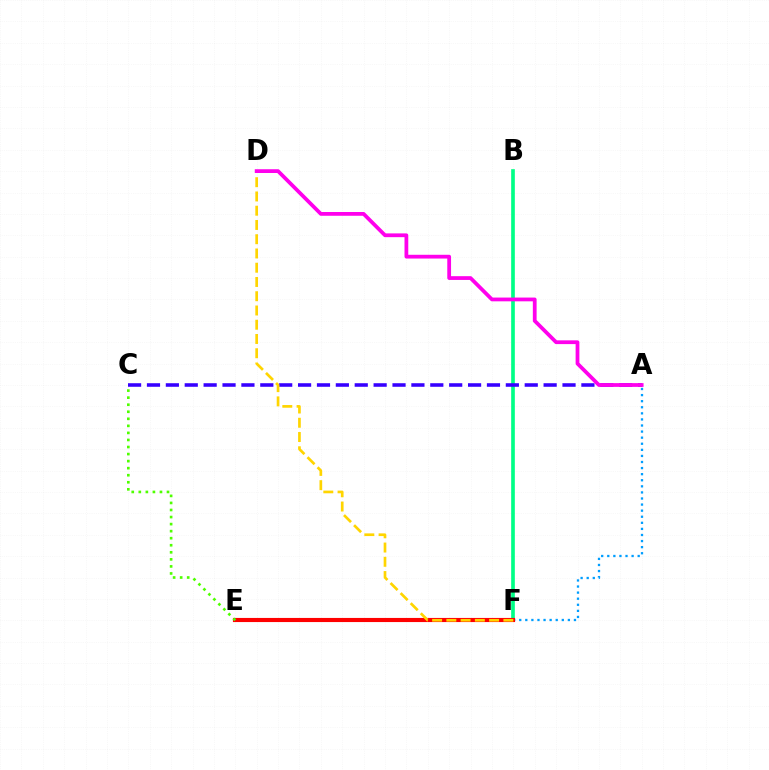{('B', 'F'): [{'color': '#00ff86', 'line_style': 'solid', 'thickness': 2.64}], ('A', 'F'): [{'color': '#009eff', 'line_style': 'dotted', 'thickness': 1.65}], ('E', 'F'): [{'color': '#ff0000', 'line_style': 'solid', 'thickness': 2.97}], ('A', 'C'): [{'color': '#3700ff', 'line_style': 'dashed', 'thickness': 2.57}], ('C', 'E'): [{'color': '#4fff00', 'line_style': 'dotted', 'thickness': 1.92}], ('D', 'F'): [{'color': '#ffd500', 'line_style': 'dashed', 'thickness': 1.94}], ('A', 'D'): [{'color': '#ff00ed', 'line_style': 'solid', 'thickness': 2.71}]}